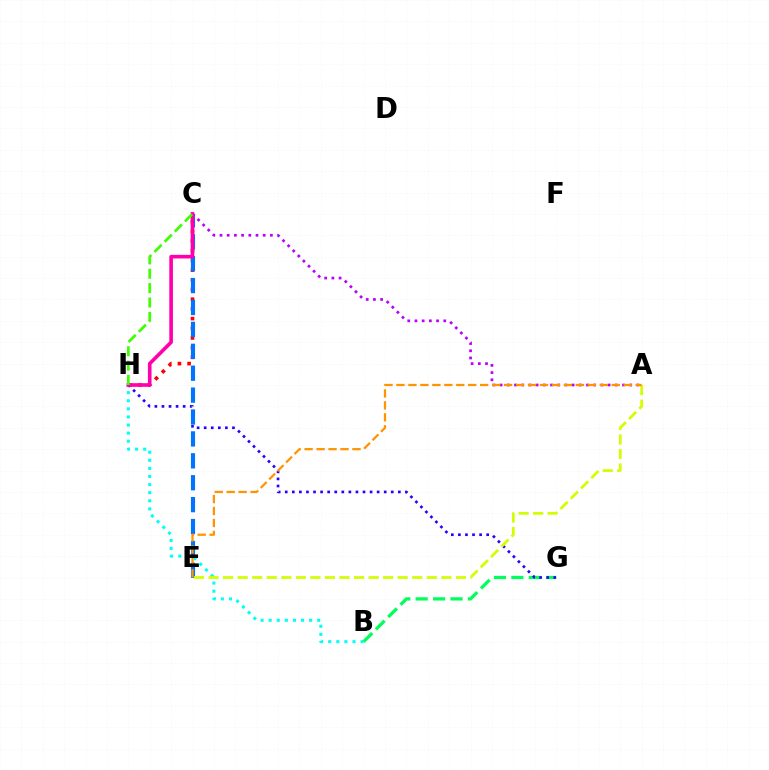{('C', 'H'): [{'color': '#ff0000', 'line_style': 'dotted', 'thickness': 2.63}, {'color': '#ff00ac', 'line_style': 'solid', 'thickness': 2.61}, {'color': '#3dff00', 'line_style': 'dashed', 'thickness': 1.95}], ('B', 'H'): [{'color': '#00fff6', 'line_style': 'dotted', 'thickness': 2.2}], ('B', 'G'): [{'color': '#00ff5c', 'line_style': 'dashed', 'thickness': 2.37}], ('G', 'H'): [{'color': '#2500ff', 'line_style': 'dotted', 'thickness': 1.92}], ('C', 'E'): [{'color': '#0074ff', 'line_style': 'dashed', 'thickness': 2.98}], ('A', 'C'): [{'color': '#b900ff', 'line_style': 'dotted', 'thickness': 1.96}], ('A', 'E'): [{'color': '#d1ff00', 'line_style': 'dashed', 'thickness': 1.98}, {'color': '#ff9400', 'line_style': 'dashed', 'thickness': 1.62}]}